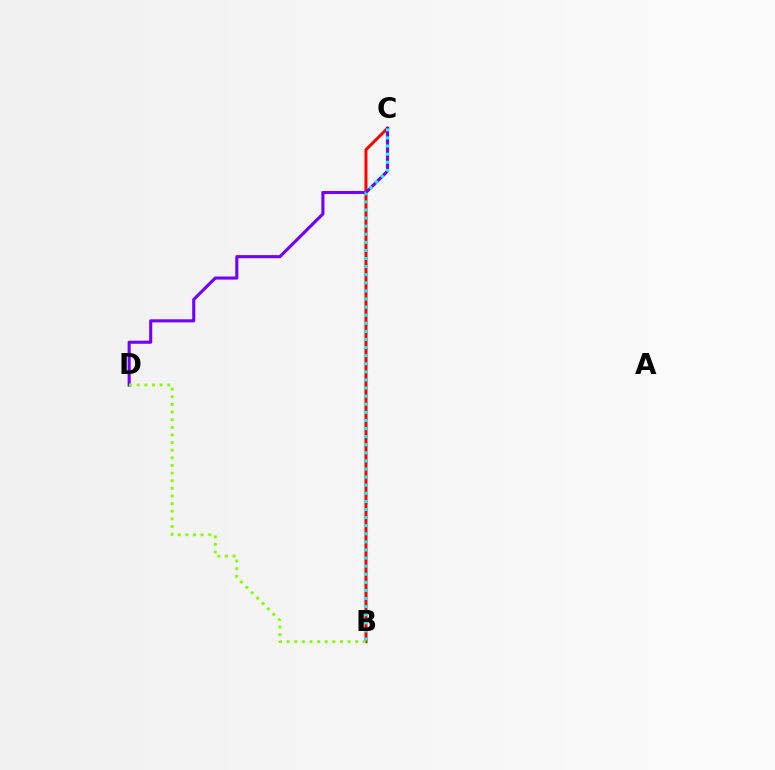{('B', 'C'): [{'color': '#ff0000', 'line_style': 'solid', 'thickness': 2.15}, {'color': '#00fff6', 'line_style': 'dotted', 'thickness': 2.2}], ('C', 'D'): [{'color': '#7200ff', 'line_style': 'solid', 'thickness': 2.23}], ('B', 'D'): [{'color': '#84ff00', 'line_style': 'dotted', 'thickness': 2.07}]}